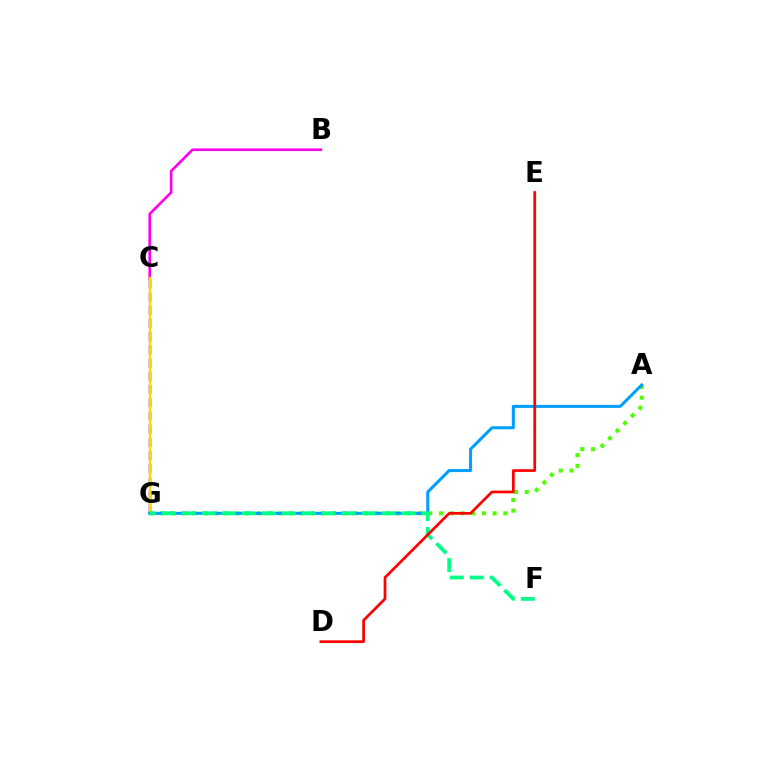{('B', 'C'): [{'color': '#ff00ed', 'line_style': 'solid', 'thickness': 1.9}], ('C', 'G'): [{'color': '#3700ff', 'line_style': 'dashed', 'thickness': 1.79}, {'color': '#ffd500', 'line_style': 'solid', 'thickness': 1.75}], ('A', 'G'): [{'color': '#4fff00', 'line_style': 'dotted', 'thickness': 2.91}, {'color': '#009eff', 'line_style': 'solid', 'thickness': 2.17}], ('F', 'G'): [{'color': '#00ff86', 'line_style': 'dashed', 'thickness': 2.71}], ('D', 'E'): [{'color': '#ff0000', 'line_style': 'solid', 'thickness': 1.95}]}